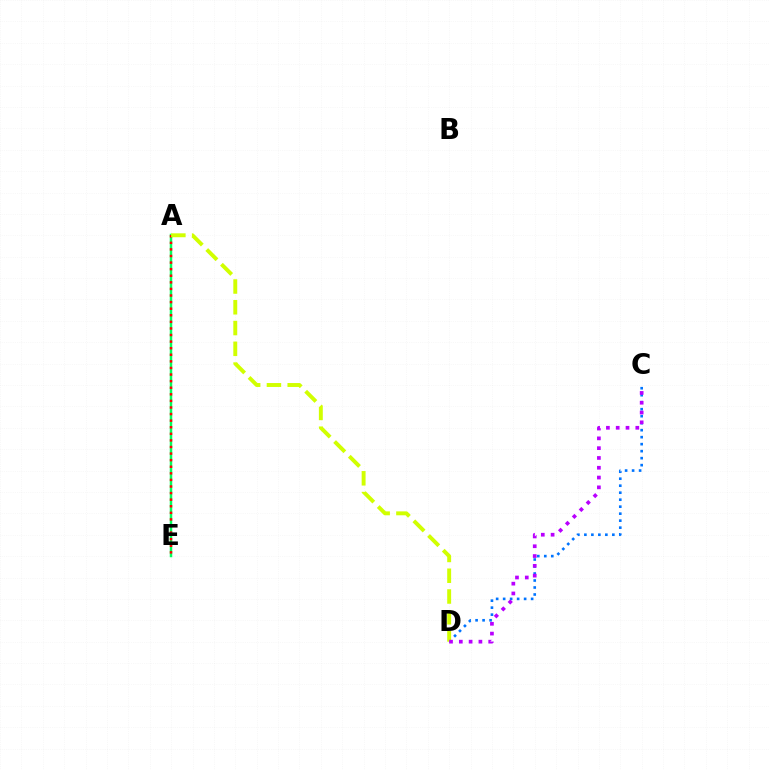{('C', 'D'): [{'color': '#0074ff', 'line_style': 'dotted', 'thickness': 1.9}, {'color': '#b900ff', 'line_style': 'dotted', 'thickness': 2.66}], ('A', 'E'): [{'color': '#00ff5c', 'line_style': 'solid', 'thickness': 1.8}, {'color': '#ff0000', 'line_style': 'dotted', 'thickness': 1.79}], ('A', 'D'): [{'color': '#d1ff00', 'line_style': 'dashed', 'thickness': 2.82}]}